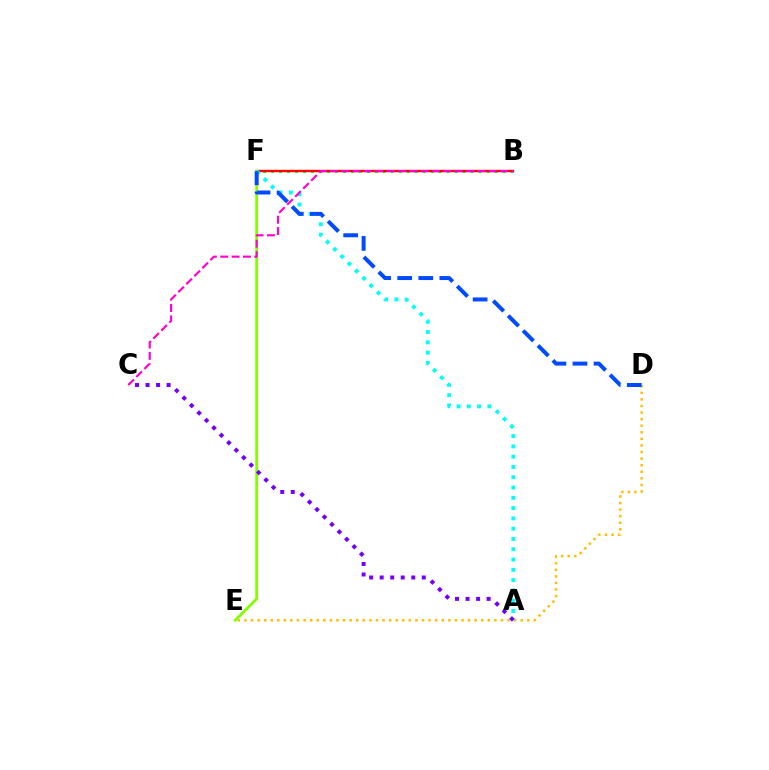{('B', 'F'): [{'color': '#00ff39', 'line_style': 'dotted', 'thickness': 2.17}, {'color': '#ff0000', 'line_style': 'solid', 'thickness': 1.71}], ('D', 'E'): [{'color': '#ffbd00', 'line_style': 'dotted', 'thickness': 1.79}], ('E', 'F'): [{'color': '#84ff00', 'line_style': 'solid', 'thickness': 2.03}], ('A', 'F'): [{'color': '#00fff6', 'line_style': 'dotted', 'thickness': 2.79}], ('A', 'C'): [{'color': '#7200ff', 'line_style': 'dotted', 'thickness': 2.86}], ('D', 'F'): [{'color': '#004bff', 'line_style': 'dashed', 'thickness': 2.86}], ('B', 'C'): [{'color': '#ff00cf', 'line_style': 'dashed', 'thickness': 1.54}]}